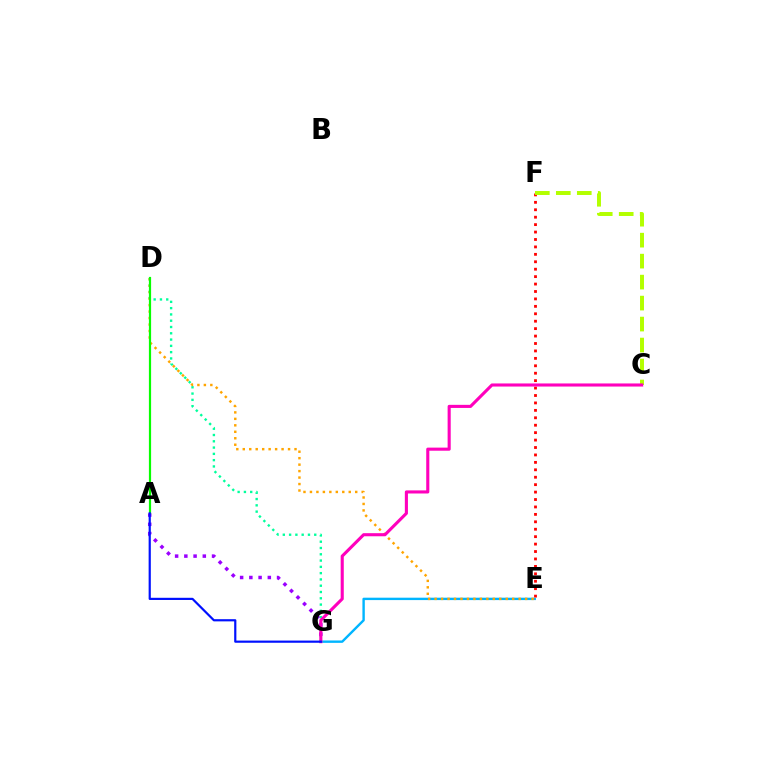{('E', 'G'): [{'color': '#00b5ff', 'line_style': 'solid', 'thickness': 1.72}], ('D', 'G'): [{'color': '#00ff9d', 'line_style': 'dotted', 'thickness': 1.71}], ('A', 'G'): [{'color': '#9b00ff', 'line_style': 'dotted', 'thickness': 2.51}, {'color': '#0010ff', 'line_style': 'solid', 'thickness': 1.58}], ('E', 'F'): [{'color': '#ff0000', 'line_style': 'dotted', 'thickness': 2.02}], ('C', 'F'): [{'color': '#b3ff00', 'line_style': 'dashed', 'thickness': 2.85}], ('D', 'E'): [{'color': '#ffa500', 'line_style': 'dotted', 'thickness': 1.76}], ('A', 'D'): [{'color': '#08ff00', 'line_style': 'solid', 'thickness': 1.59}], ('C', 'G'): [{'color': '#ff00bd', 'line_style': 'solid', 'thickness': 2.23}]}